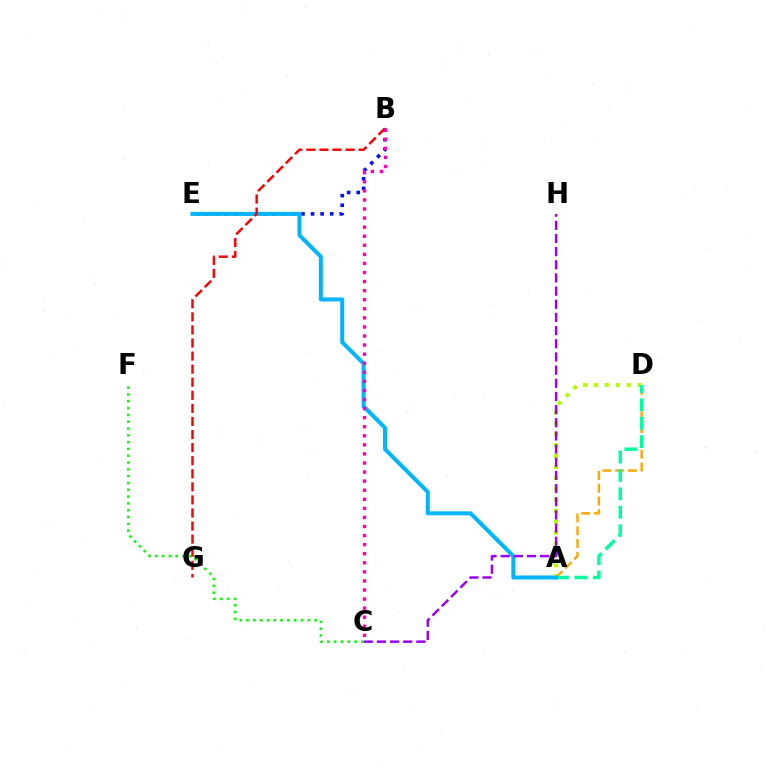{('B', 'E'): [{'color': '#0010ff', 'line_style': 'dotted', 'thickness': 2.6}], ('C', 'F'): [{'color': '#08ff00', 'line_style': 'dotted', 'thickness': 1.85}], ('A', 'D'): [{'color': '#b3ff00', 'line_style': 'dotted', 'thickness': 2.97}, {'color': '#ffa500', 'line_style': 'dashed', 'thickness': 1.74}, {'color': '#00ff9d', 'line_style': 'dashed', 'thickness': 2.5}], ('A', 'E'): [{'color': '#00b5ff', 'line_style': 'solid', 'thickness': 2.88}], ('B', 'G'): [{'color': '#ff0000', 'line_style': 'dashed', 'thickness': 1.78}], ('C', 'H'): [{'color': '#9b00ff', 'line_style': 'dashed', 'thickness': 1.79}], ('B', 'C'): [{'color': '#ff00bd', 'line_style': 'dotted', 'thickness': 2.46}]}